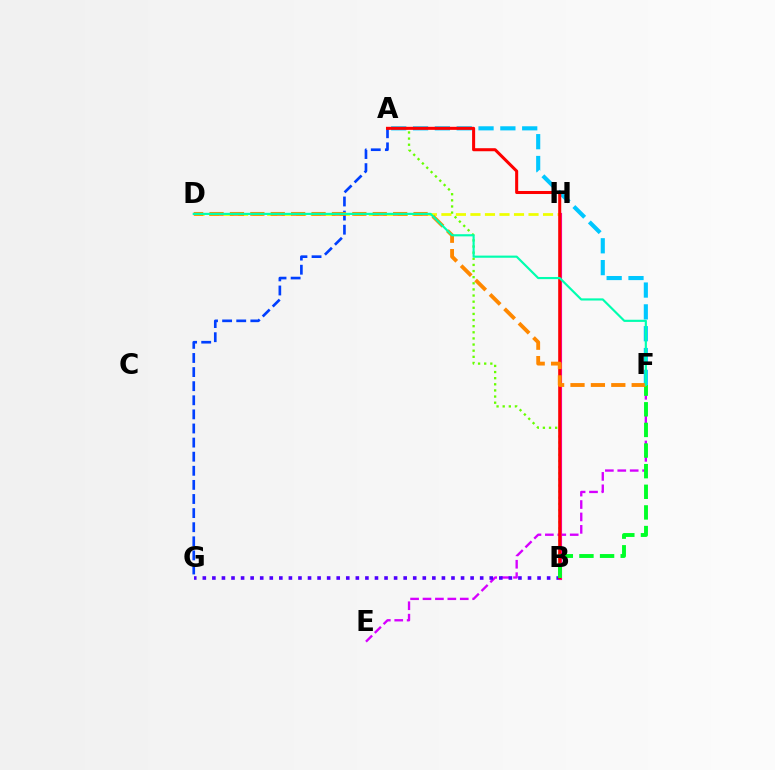{('D', 'H'): [{'color': '#eeff00', 'line_style': 'dashed', 'thickness': 1.97}], ('A', 'B'): [{'color': '#66ff00', 'line_style': 'dotted', 'thickness': 1.66}, {'color': '#ff0000', 'line_style': 'solid', 'thickness': 2.19}], ('E', 'F'): [{'color': '#d600ff', 'line_style': 'dashed', 'thickness': 1.69}], ('A', 'F'): [{'color': '#00c7ff', 'line_style': 'dashed', 'thickness': 2.97}], ('B', 'G'): [{'color': '#4f00ff', 'line_style': 'dotted', 'thickness': 2.6}], ('B', 'H'): [{'color': '#ff00a0', 'line_style': 'solid', 'thickness': 2.26}], ('A', 'G'): [{'color': '#003fff', 'line_style': 'dashed', 'thickness': 1.92}], ('B', 'F'): [{'color': '#00ff27', 'line_style': 'dashed', 'thickness': 2.8}], ('D', 'F'): [{'color': '#ff8800', 'line_style': 'dashed', 'thickness': 2.77}, {'color': '#00ffaf', 'line_style': 'solid', 'thickness': 1.55}]}